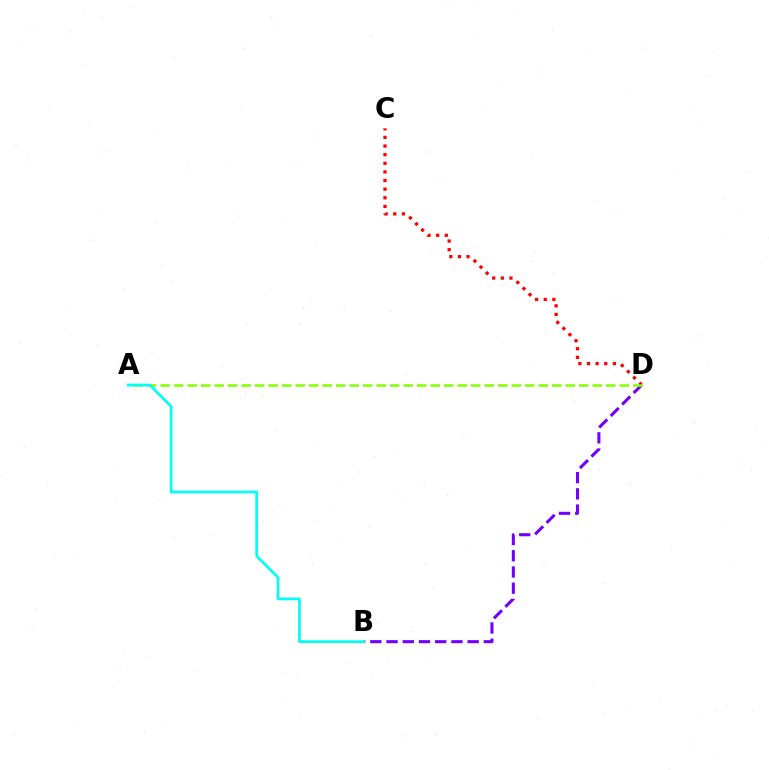{('C', 'D'): [{'color': '#ff0000', 'line_style': 'dotted', 'thickness': 2.34}], ('B', 'D'): [{'color': '#7200ff', 'line_style': 'dashed', 'thickness': 2.2}], ('A', 'D'): [{'color': '#84ff00', 'line_style': 'dashed', 'thickness': 1.83}], ('A', 'B'): [{'color': '#00fff6', 'line_style': 'solid', 'thickness': 1.94}]}